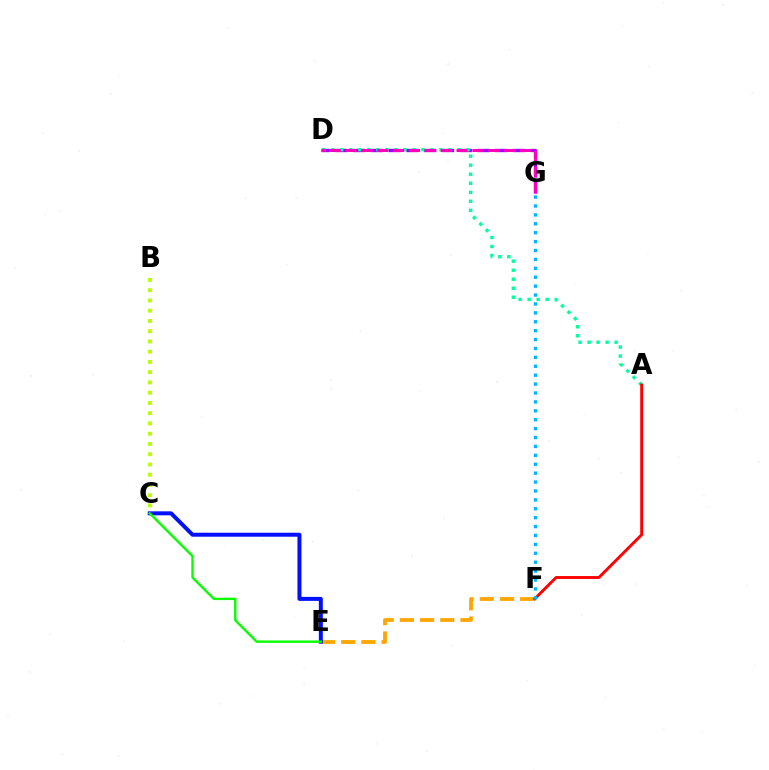{('E', 'F'): [{'color': '#ffa500', 'line_style': 'dashed', 'thickness': 2.74}], ('D', 'G'): [{'color': '#9b00ff', 'line_style': 'dashed', 'thickness': 2.41}, {'color': '#ff00bd', 'line_style': 'dashed', 'thickness': 2.15}], ('A', 'D'): [{'color': '#00ff9d', 'line_style': 'dotted', 'thickness': 2.45}], ('B', 'C'): [{'color': '#b3ff00', 'line_style': 'dotted', 'thickness': 2.79}], ('A', 'F'): [{'color': '#ff0000', 'line_style': 'solid', 'thickness': 2.08}], ('C', 'E'): [{'color': '#0010ff', 'line_style': 'solid', 'thickness': 2.86}, {'color': '#08ff00', 'line_style': 'solid', 'thickness': 1.72}], ('F', 'G'): [{'color': '#00b5ff', 'line_style': 'dotted', 'thickness': 2.42}]}